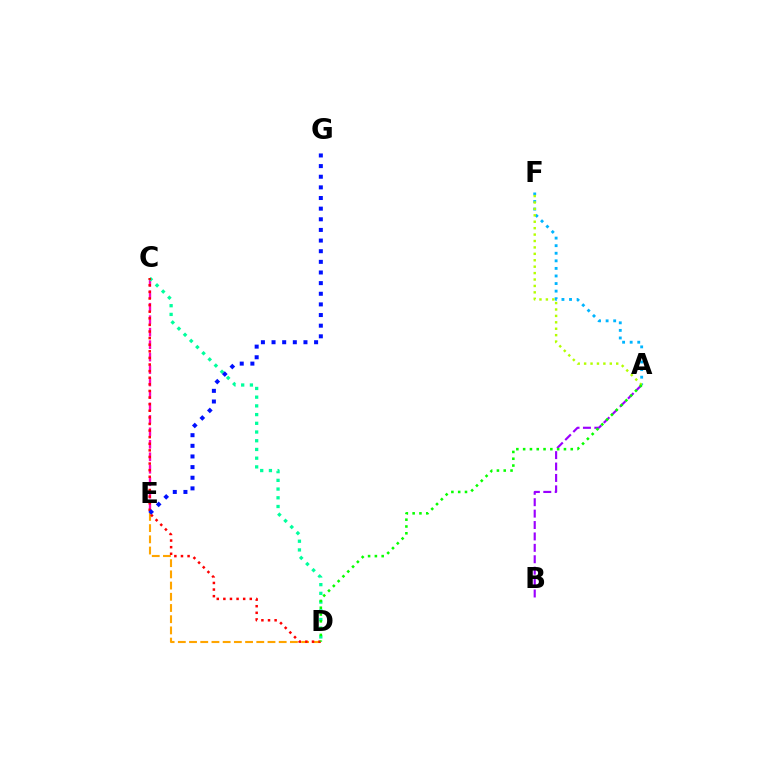{('A', 'B'): [{'color': '#9b00ff', 'line_style': 'dashed', 'thickness': 1.55}], ('D', 'E'): [{'color': '#ffa500', 'line_style': 'dashed', 'thickness': 1.52}], ('C', 'E'): [{'color': '#ff00bd', 'line_style': 'dashed', 'thickness': 1.69}], ('A', 'F'): [{'color': '#00b5ff', 'line_style': 'dotted', 'thickness': 2.06}, {'color': '#b3ff00', 'line_style': 'dotted', 'thickness': 1.74}], ('C', 'D'): [{'color': '#00ff9d', 'line_style': 'dotted', 'thickness': 2.37}, {'color': '#ff0000', 'line_style': 'dotted', 'thickness': 1.79}], ('A', 'D'): [{'color': '#08ff00', 'line_style': 'dotted', 'thickness': 1.85}], ('E', 'G'): [{'color': '#0010ff', 'line_style': 'dotted', 'thickness': 2.89}]}